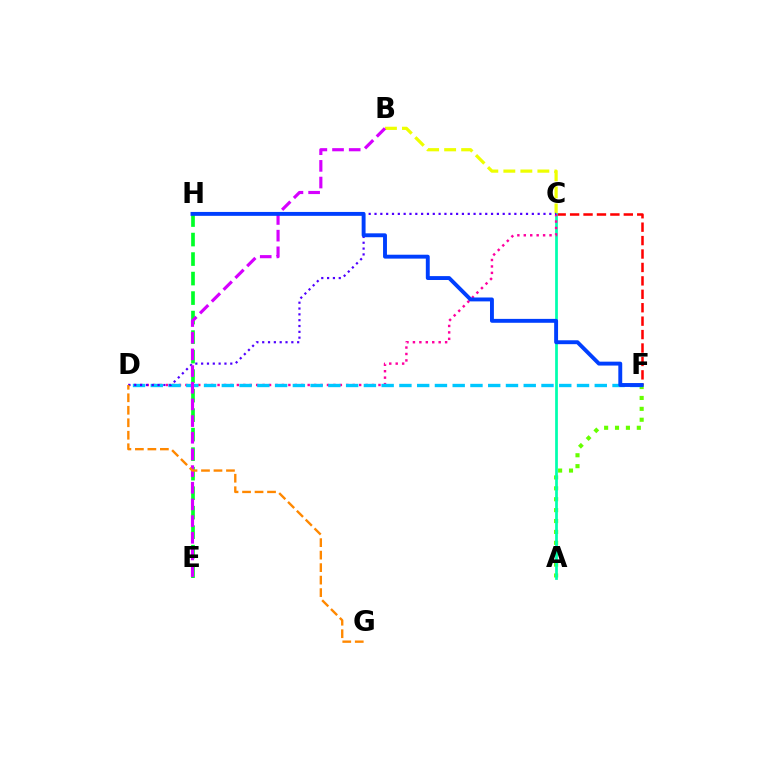{('C', 'F'): [{'color': '#ff0000', 'line_style': 'dashed', 'thickness': 1.82}], ('A', 'F'): [{'color': '#66ff00', 'line_style': 'dotted', 'thickness': 2.96}], ('E', 'H'): [{'color': '#00ff27', 'line_style': 'dashed', 'thickness': 2.65}], ('B', 'C'): [{'color': '#eeff00', 'line_style': 'dashed', 'thickness': 2.31}], ('A', 'C'): [{'color': '#00ffaf', 'line_style': 'solid', 'thickness': 1.97}], ('C', 'D'): [{'color': '#ff00a0', 'line_style': 'dotted', 'thickness': 1.75}, {'color': '#4f00ff', 'line_style': 'dotted', 'thickness': 1.58}], ('D', 'F'): [{'color': '#00c7ff', 'line_style': 'dashed', 'thickness': 2.41}], ('B', 'E'): [{'color': '#d600ff', 'line_style': 'dashed', 'thickness': 2.26}], ('F', 'H'): [{'color': '#003fff', 'line_style': 'solid', 'thickness': 2.81}], ('D', 'G'): [{'color': '#ff8800', 'line_style': 'dashed', 'thickness': 1.7}]}